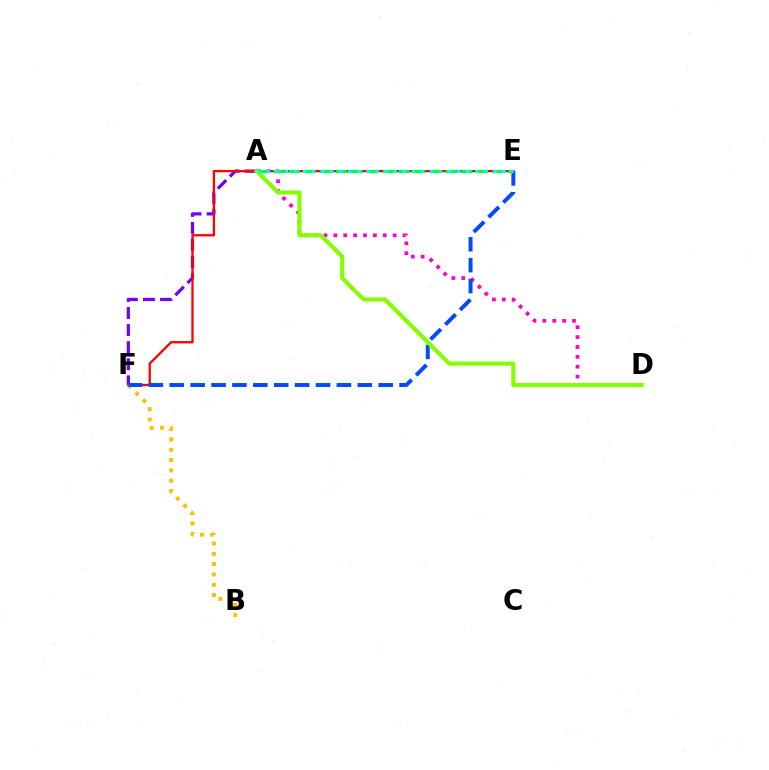{('A', 'F'): [{'color': '#7200ff', 'line_style': 'dashed', 'thickness': 2.32}], ('E', 'F'): [{'color': '#ff0000', 'line_style': 'solid', 'thickness': 1.66}, {'color': '#004bff', 'line_style': 'dashed', 'thickness': 2.84}], ('B', 'F'): [{'color': '#ffbd00', 'line_style': 'dotted', 'thickness': 2.81}], ('A', 'D'): [{'color': '#ff00cf', 'line_style': 'dotted', 'thickness': 2.69}, {'color': '#84ff00', 'line_style': 'solid', 'thickness': 2.95}], ('A', 'E'): [{'color': '#00ff39', 'line_style': 'dashed', 'thickness': 2.13}, {'color': '#00fff6', 'line_style': 'dotted', 'thickness': 2.46}]}